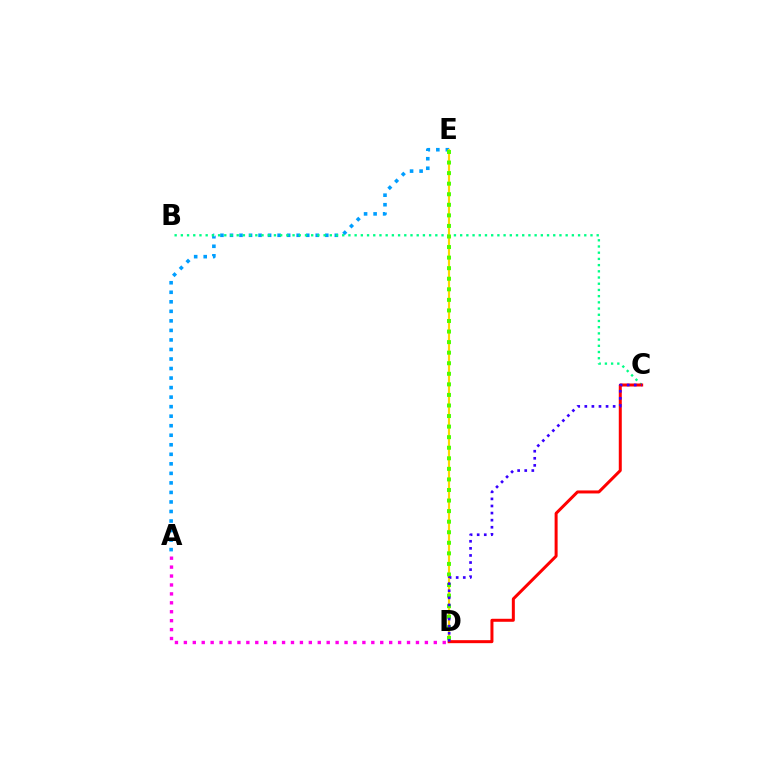{('A', 'E'): [{'color': '#009eff', 'line_style': 'dotted', 'thickness': 2.59}], ('B', 'C'): [{'color': '#00ff86', 'line_style': 'dotted', 'thickness': 1.69}], ('D', 'E'): [{'color': '#ffd500', 'line_style': 'solid', 'thickness': 1.57}, {'color': '#4fff00', 'line_style': 'dotted', 'thickness': 2.87}], ('C', 'D'): [{'color': '#ff0000', 'line_style': 'solid', 'thickness': 2.16}, {'color': '#3700ff', 'line_style': 'dotted', 'thickness': 1.92}], ('A', 'D'): [{'color': '#ff00ed', 'line_style': 'dotted', 'thickness': 2.43}]}